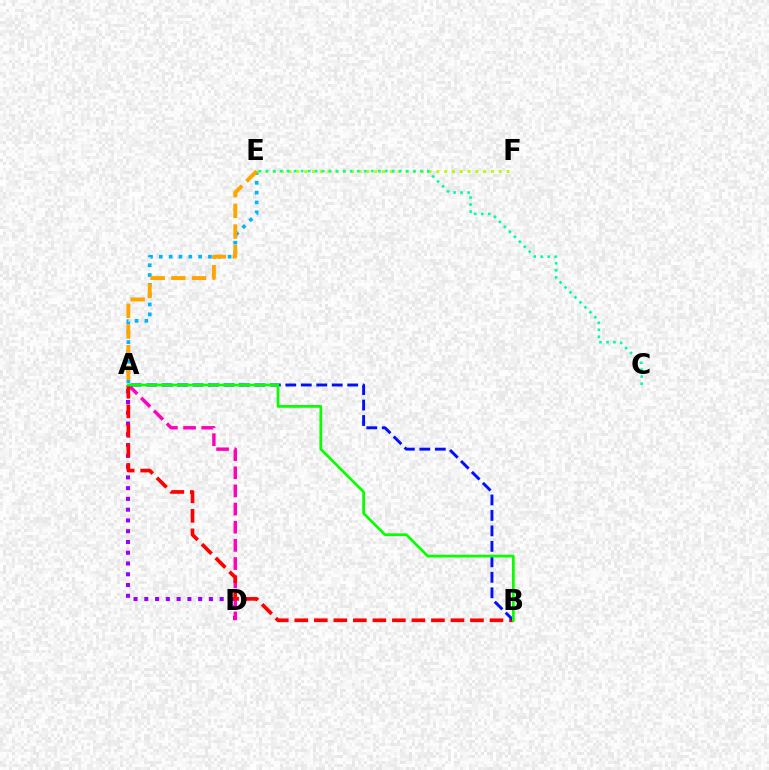{('A', 'D'): [{'color': '#9b00ff', 'line_style': 'dotted', 'thickness': 2.92}, {'color': '#ff00bd', 'line_style': 'dashed', 'thickness': 2.47}], ('A', 'E'): [{'color': '#00b5ff', 'line_style': 'dotted', 'thickness': 2.67}, {'color': '#ffa500', 'line_style': 'dashed', 'thickness': 2.81}], ('E', 'F'): [{'color': '#b3ff00', 'line_style': 'dotted', 'thickness': 2.11}], ('A', 'B'): [{'color': '#ff0000', 'line_style': 'dashed', 'thickness': 2.65}, {'color': '#0010ff', 'line_style': 'dashed', 'thickness': 2.1}, {'color': '#08ff00', 'line_style': 'solid', 'thickness': 1.97}], ('C', 'E'): [{'color': '#00ff9d', 'line_style': 'dotted', 'thickness': 1.91}]}